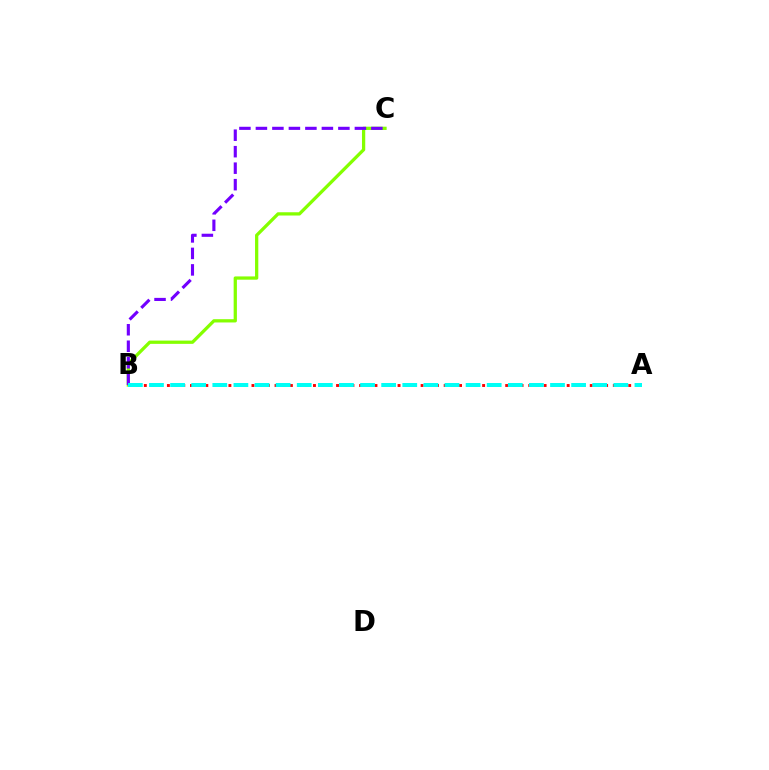{('A', 'B'): [{'color': '#ff0000', 'line_style': 'dotted', 'thickness': 2.09}, {'color': '#00fff6', 'line_style': 'dashed', 'thickness': 2.87}], ('B', 'C'): [{'color': '#84ff00', 'line_style': 'solid', 'thickness': 2.35}, {'color': '#7200ff', 'line_style': 'dashed', 'thickness': 2.24}]}